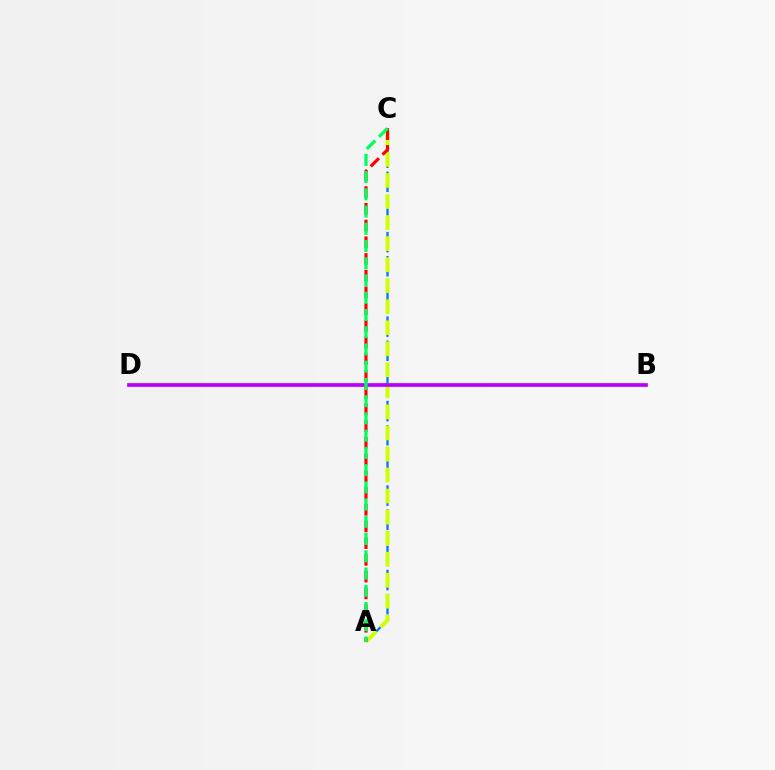{('A', 'C'): [{'color': '#0074ff', 'line_style': 'dashed', 'thickness': 1.64}, {'color': '#d1ff00', 'line_style': 'dashed', 'thickness': 2.86}, {'color': '#ff0000', 'line_style': 'dashed', 'thickness': 2.27}, {'color': '#00ff5c', 'line_style': 'dashed', 'thickness': 2.34}], ('B', 'D'): [{'color': '#b900ff', 'line_style': 'solid', 'thickness': 2.68}]}